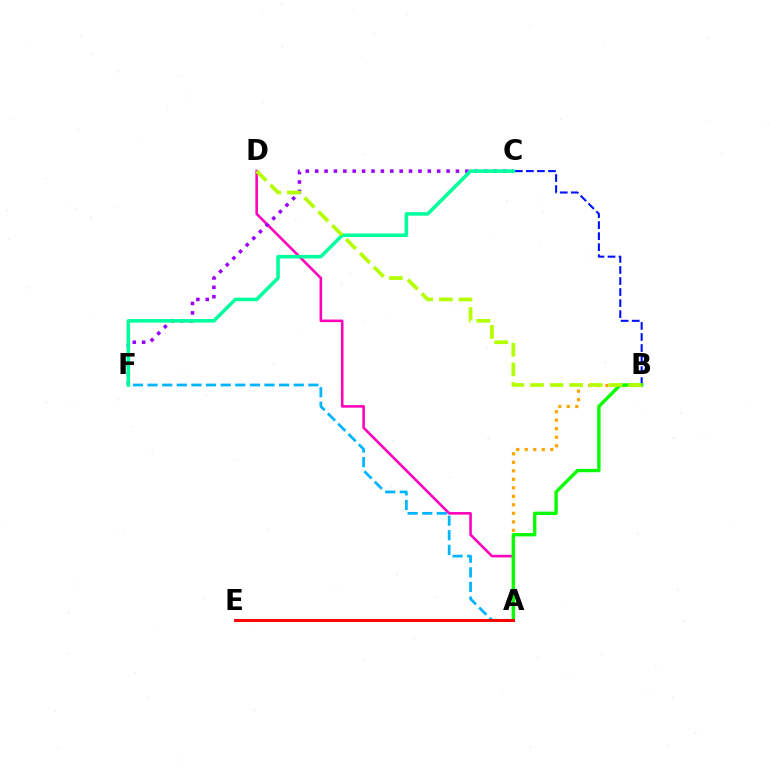{('A', 'D'): [{'color': '#ff00bd', 'line_style': 'solid', 'thickness': 1.86}], ('B', 'C'): [{'color': '#0010ff', 'line_style': 'dashed', 'thickness': 1.5}], ('C', 'F'): [{'color': '#9b00ff', 'line_style': 'dotted', 'thickness': 2.55}, {'color': '#00ff9d', 'line_style': 'solid', 'thickness': 2.55}], ('A', 'F'): [{'color': '#00b5ff', 'line_style': 'dashed', 'thickness': 1.99}], ('A', 'B'): [{'color': '#ffa500', 'line_style': 'dotted', 'thickness': 2.31}, {'color': '#08ff00', 'line_style': 'solid', 'thickness': 2.42}], ('A', 'E'): [{'color': '#ff0000', 'line_style': 'solid', 'thickness': 2.1}], ('B', 'D'): [{'color': '#b3ff00', 'line_style': 'dashed', 'thickness': 2.67}]}